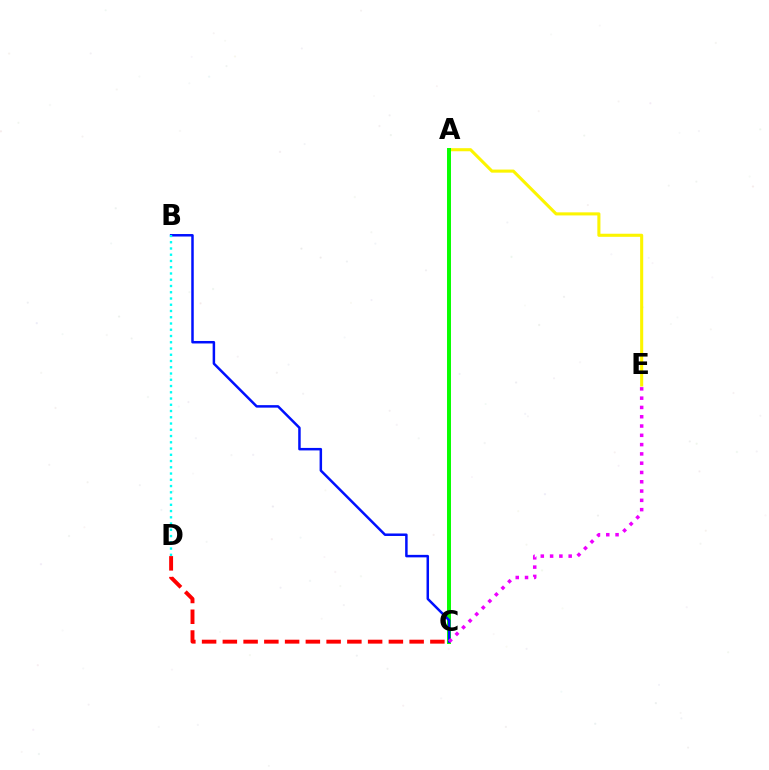{('A', 'E'): [{'color': '#fcf500', 'line_style': 'solid', 'thickness': 2.22}], ('A', 'C'): [{'color': '#08ff00', 'line_style': 'solid', 'thickness': 2.85}], ('B', 'C'): [{'color': '#0010ff', 'line_style': 'solid', 'thickness': 1.79}], ('C', 'E'): [{'color': '#ee00ff', 'line_style': 'dotted', 'thickness': 2.52}], ('B', 'D'): [{'color': '#00fff6', 'line_style': 'dotted', 'thickness': 1.7}], ('C', 'D'): [{'color': '#ff0000', 'line_style': 'dashed', 'thickness': 2.82}]}